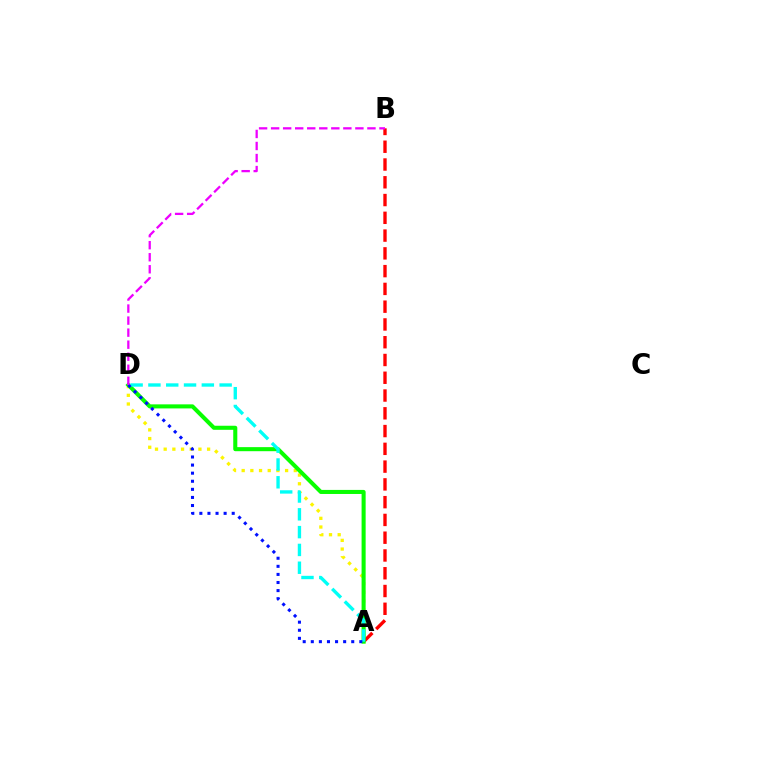{('A', 'B'): [{'color': '#ff0000', 'line_style': 'dashed', 'thickness': 2.41}], ('A', 'D'): [{'color': '#fcf500', 'line_style': 'dotted', 'thickness': 2.36}, {'color': '#08ff00', 'line_style': 'solid', 'thickness': 2.92}, {'color': '#00fff6', 'line_style': 'dashed', 'thickness': 2.42}, {'color': '#0010ff', 'line_style': 'dotted', 'thickness': 2.2}], ('B', 'D'): [{'color': '#ee00ff', 'line_style': 'dashed', 'thickness': 1.64}]}